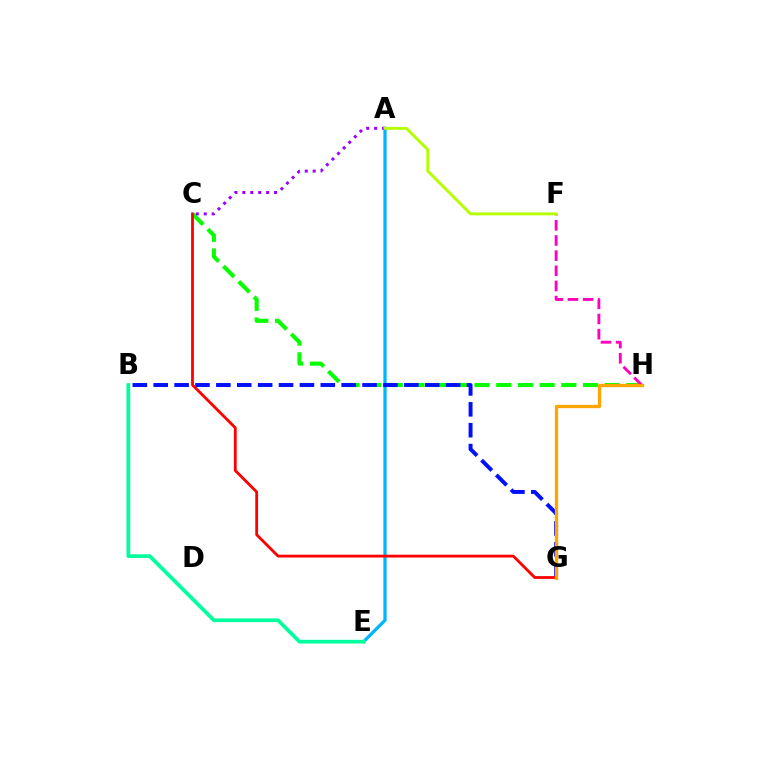{('C', 'H'): [{'color': '#08ff00', 'line_style': 'dashed', 'thickness': 2.95}], ('F', 'H'): [{'color': '#ff00bd', 'line_style': 'dashed', 'thickness': 2.06}], ('A', 'E'): [{'color': '#00b5ff', 'line_style': 'solid', 'thickness': 2.35}], ('B', 'E'): [{'color': '#00ff9d', 'line_style': 'solid', 'thickness': 2.68}], ('B', 'G'): [{'color': '#0010ff', 'line_style': 'dashed', 'thickness': 2.84}], ('A', 'C'): [{'color': '#9b00ff', 'line_style': 'dotted', 'thickness': 2.15}], ('C', 'G'): [{'color': '#ff0000', 'line_style': 'solid', 'thickness': 2.02}], ('A', 'F'): [{'color': '#b3ff00', 'line_style': 'solid', 'thickness': 2.09}], ('G', 'H'): [{'color': '#ffa500', 'line_style': 'solid', 'thickness': 2.37}]}